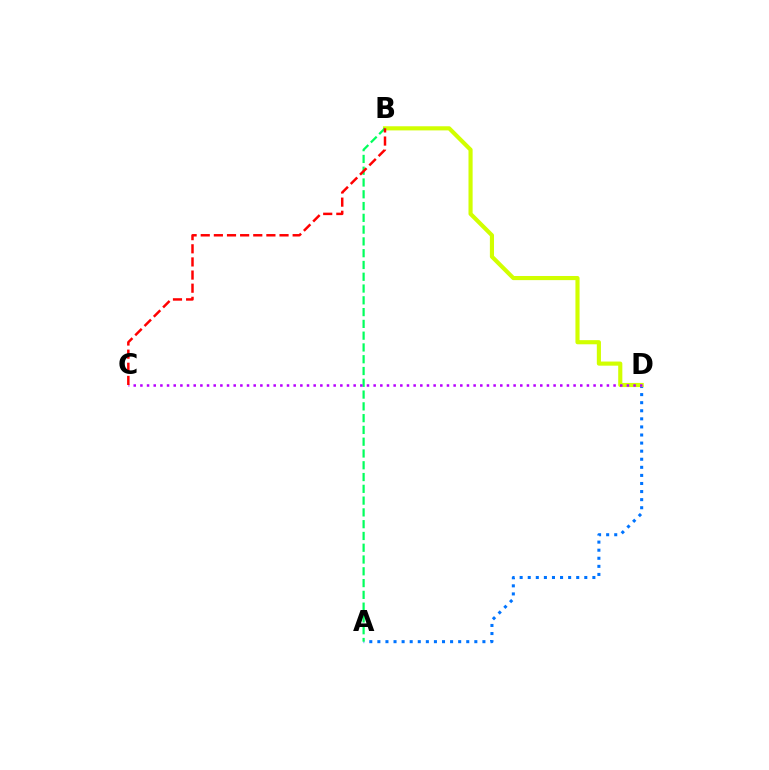{('A', 'D'): [{'color': '#0074ff', 'line_style': 'dotted', 'thickness': 2.2}], ('B', 'D'): [{'color': '#d1ff00', 'line_style': 'solid', 'thickness': 2.97}], ('A', 'B'): [{'color': '#00ff5c', 'line_style': 'dashed', 'thickness': 1.6}], ('C', 'D'): [{'color': '#b900ff', 'line_style': 'dotted', 'thickness': 1.81}], ('B', 'C'): [{'color': '#ff0000', 'line_style': 'dashed', 'thickness': 1.78}]}